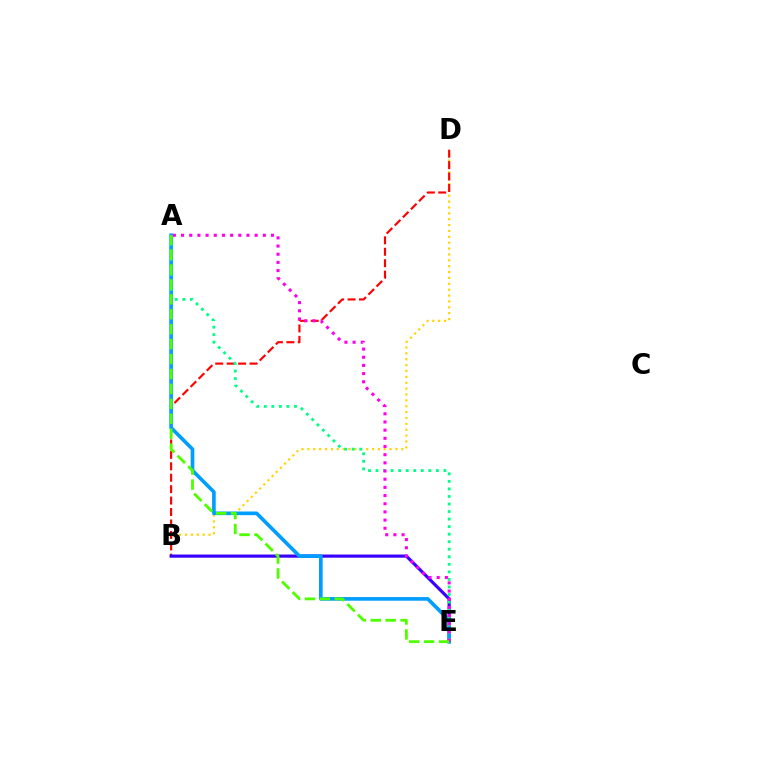{('B', 'D'): [{'color': '#ffd500', 'line_style': 'dotted', 'thickness': 1.6}, {'color': '#ff0000', 'line_style': 'dashed', 'thickness': 1.55}], ('B', 'E'): [{'color': '#3700ff', 'line_style': 'solid', 'thickness': 2.29}], ('A', 'E'): [{'color': '#009eff', 'line_style': 'solid', 'thickness': 2.63}, {'color': '#00ff86', 'line_style': 'dotted', 'thickness': 2.05}, {'color': '#ff00ed', 'line_style': 'dotted', 'thickness': 2.22}, {'color': '#4fff00', 'line_style': 'dashed', 'thickness': 2.03}]}